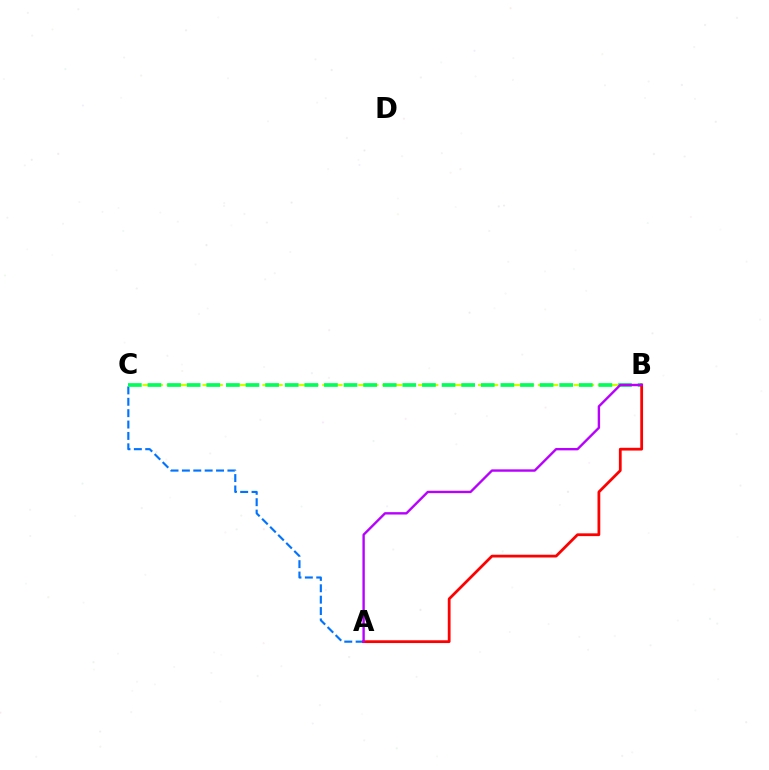{('A', 'C'): [{'color': '#0074ff', 'line_style': 'dashed', 'thickness': 1.55}], ('B', 'C'): [{'color': '#d1ff00', 'line_style': 'dashed', 'thickness': 1.63}, {'color': '#00ff5c', 'line_style': 'dashed', 'thickness': 2.66}], ('A', 'B'): [{'color': '#ff0000', 'line_style': 'solid', 'thickness': 2.0}, {'color': '#b900ff', 'line_style': 'solid', 'thickness': 1.72}]}